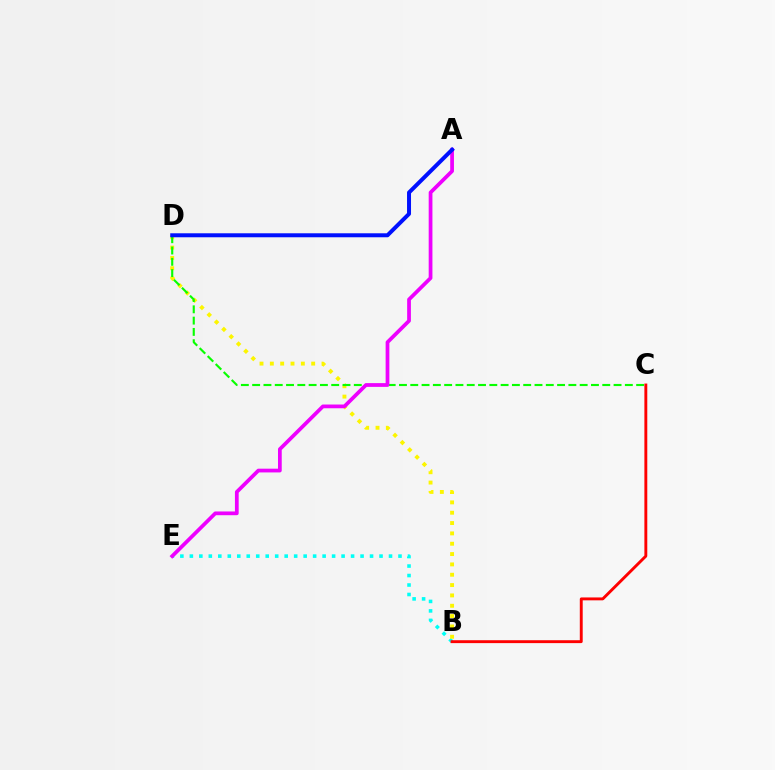{('B', 'E'): [{'color': '#00fff6', 'line_style': 'dotted', 'thickness': 2.58}], ('B', 'D'): [{'color': '#fcf500', 'line_style': 'dotted', 'thickness': 2.81}], ('C', 'D'): [{'color': '#08ff00', 'line_style': 'dashed', 'thickness': 1.53}], ('A', 'E'): [{'color': '#ee00ff', 'line_style': 'solid', 'thickness': 2.69}], ('A', 'D'): [{'color': '#0010ff', 'line_style': 'solid', 'thickness': 2.87}], ('B', 'C'): [{'color': '#ff0000', 'line_style': 'solid', 'thickness': 2.09}]}